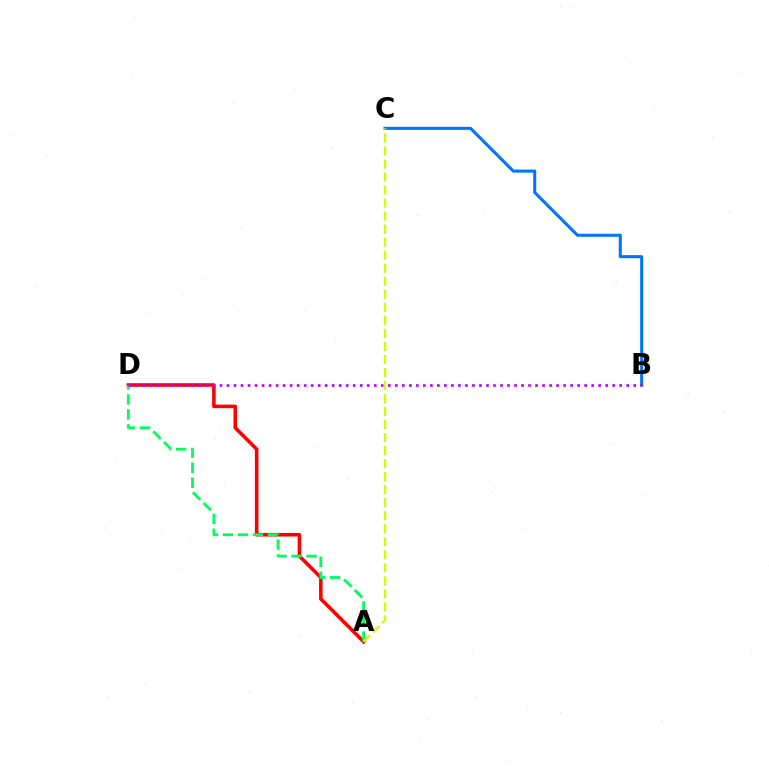{('B', 'C'): [{'color': '#0074ff', 'line_style': 'solid', 'thickness': 2.2}], ('A', 'D'): [{'color': '#ff0000', 'line_style': 'solid', 'thickness': 2.58}, {'color': '#00ff5c', 'line_style': 'dashed', 'thickness': 2.04}], ('B', 'D'): [{'color': '#b900ff', 'line_style': 'dotted', 'thickness': 1.91}], ('A', 'C'): [{'color': '#d1ff00', 'line_style': 'dashed', 'thickness': 1.77}]}